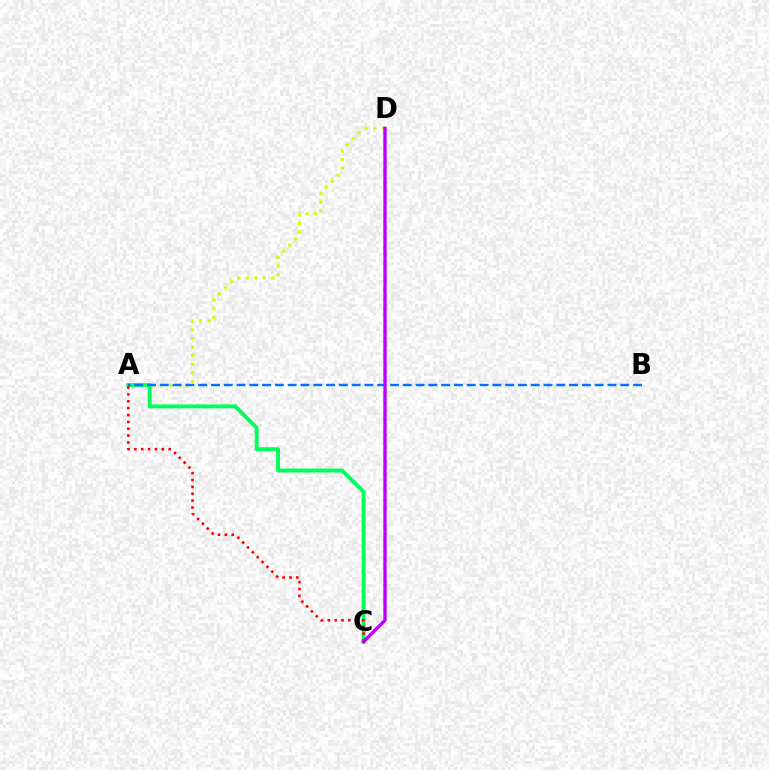{('A', 'D'): [{'color': '#d1ff00', 'line_style': 'dotted', 'thickness': 2.33}], ('A', 'C'): [{'color': '#00ff5c', 'line_style': 'solid', 'thickness': 2.81}, {'color': '#ff0000', 'line_style': 'dotted', 'thickness': 1.86}], ('A', 'B'): [{'color': '#0074ff', 'line_style': 'dashed', 'thickness': 1.74}], ('C', 'D'): [{'color': '#b900ff', 'line_style': 'solid', 'thickness': 2.41}]}